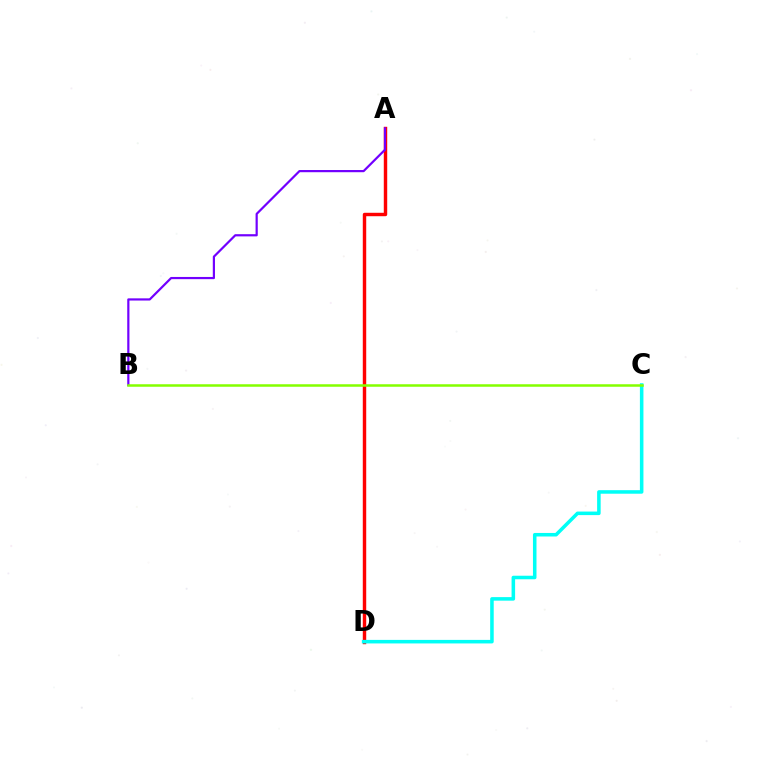{('A', 'D'): [{'color': '#ff0000', 'line_style': 'solid', 'thickness': 2.47}], ('A', 'B'): [{'color': '#7200ff', 'line_style': 'solid', 'thickness': 1.58}], ('C', 'D'): [{'color': '#00fff6', 'line_style': 'solid', 'thickness': 2.55}], ('B', 'C'): [{'color': '#84ff00', 'line_style': 'solid', 'thickness': 1.81}]}